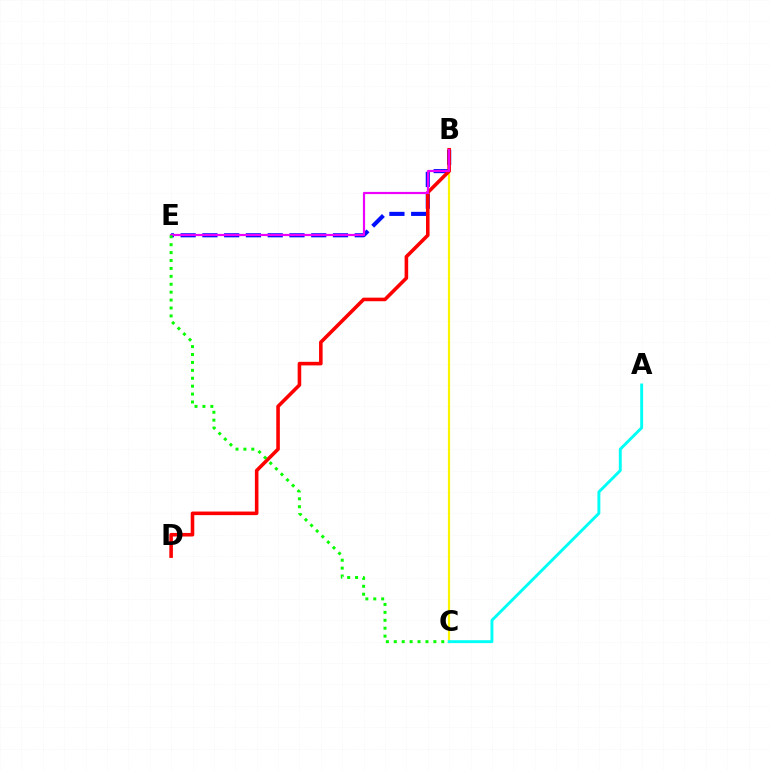{('B', 'E'): [{'color': '#0010ff', 'line_style': 'dashed', 'thickness': 2.96}, {'color': '#ee00ff', 'line_style': 'solid', 'thickness': 1.58}], ('B', 'C'): [{'color': '#fcf500', 'line_style': 'solid', 'thickness': 1.57}], ('B', 'D'): [{'color': '#ff0000', 'line_style': 'solid', 'thickness': 2.57}], ('A', 'C'): [{'color': '#00fff6', 'line_style': 'solid', 'thickness': 2.1}], ('C', 'E'): [{'color': '#08ff00', 'line_style': 'dotted', 'thickness': 2.15}]}